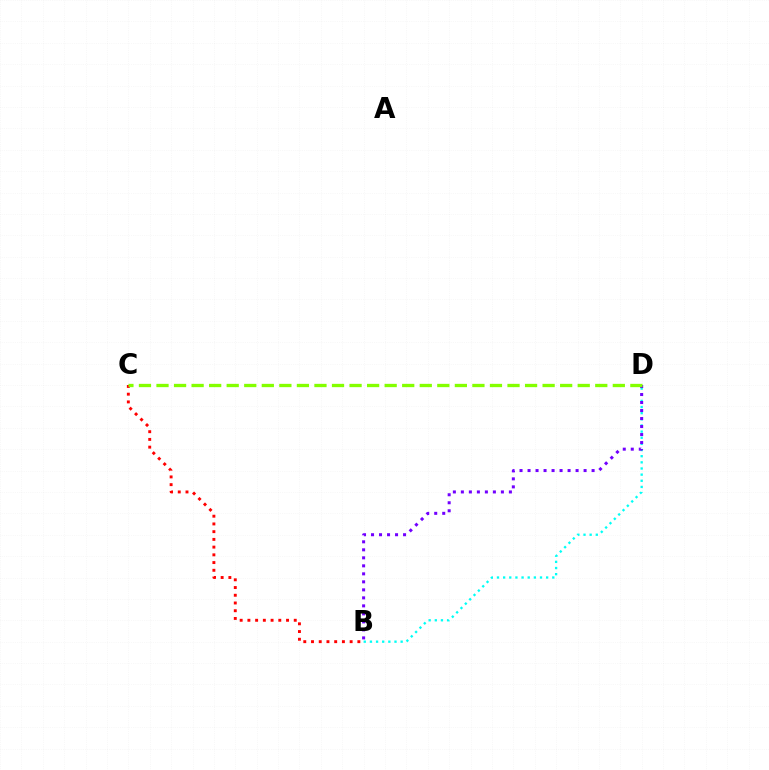{('B', 'D'): [{'color': '#00fff6', 'line_style': 'dotted', 'thickness': 1.67}, {'color': '#7200ff', 'line_style': 'dotted', 'thickness': 2.18}], ('B', 'C'): [{'color': '#ff0000', 'line_style': 'dotted', 'thickness': 2.1}], ('C', 'D'): [{'color': '#84ff00', 'line_style': 'dashed', 'thickness': 2.38}]}